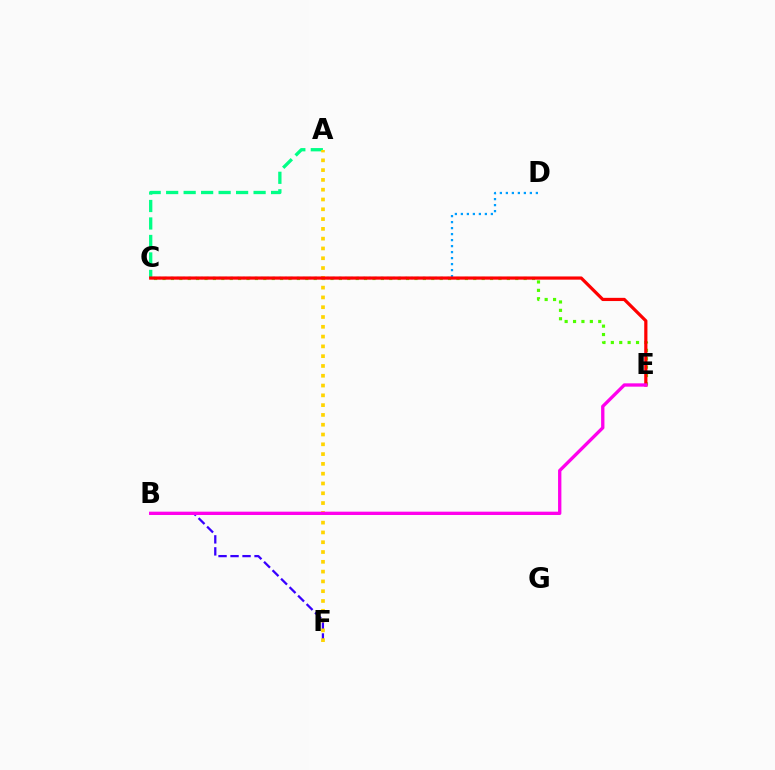{('C', 'E'): [{'color': '#4fff00', 'line_style': 'dotted', 'thickness': 2.28}, {'color': '#ff0000', 'line_style': 'solid', 'thickness': 2.31}], ('A', 'C'): [{'color': '#00ff86', 'line_style': 'dashed', 'thickness': 2.38}], ('B', 'F'): [{'color': '#3700ff', 'line_style': 'dashed', 'thickness': 1.63}], ('A', 'F'): [{'color': '#ffd500', 'line_style': 'dotted', 'thickness': 2.66}], ('C', 'D'): [{'color': '#009eff', 'line_style': 'dotted', 'thickness': 1.63}], ('B', 'E'): [{'color': '#ff00ed', 'line_style': 'solid', 'thickness': 2.39}]}